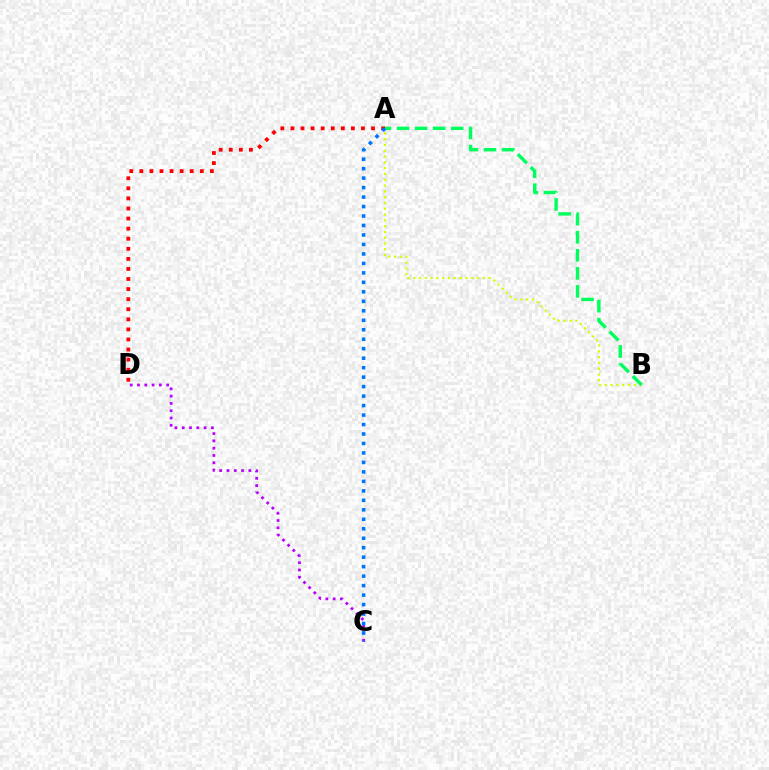{('A', 'D'): [{'color': '#ff0000', 'line_style': 'dotted', 'thickness': 2.74}], ('A', 'B'): [{'color': '#d1ff00', 'line_style': 'dotted', 'thickness': 1.58}, {'color': '#00ff5c', 'line_style': 'dashed', 'thickness': 2.45}], ('C', 'D'): [{'color': '#b900ff', 'line_style': 'dotted', 'thickness': 1.98}], ('A', 'C'): [{'color': '#0074ff', 'line_style': 'dotted', 'thickness': 2.57}]}